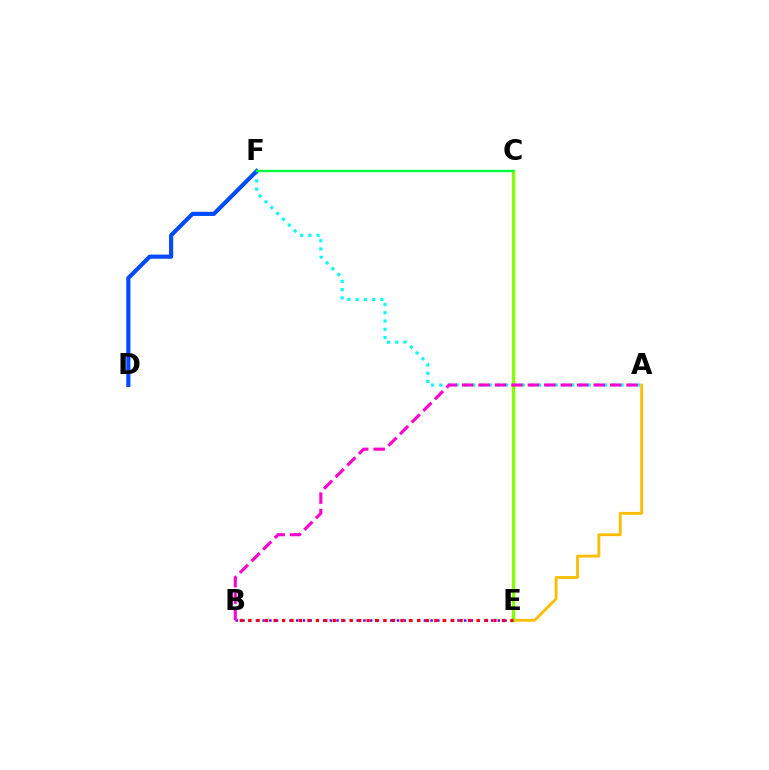{('B', 'E'): [{'color': '#7200ff', 'line_style': 'dotted', 'thickness': 1.83}, {'color': '#ff0000', 'line_style': 'dotted', 'thickness': 2.3}], ('A', 'F'): [{'color': '#00fff6', 'line_style': 'dotted', 'thickness': 2.24}], ('A', 'E'): [{'color': '#ffbd00', 'line_style': 'solid', 'thickness': 2.04}], ('C', 'E'): [{'color': '#84ff00', 'line_style': 'solid', 'thickness': 2.41}], ('D', 'F'): [{'color': '#004bff', 'line_style': 'solid', 'thickness': 2.98}], ('C', 'F'): [{'color': '#00ff39', 'line_style': 'solid', 'thickness': 1.67}], ('A', 'B'): [{'color': '#ff00cf', 'line_style': 'dashed', 'thickness': 2.23}]}